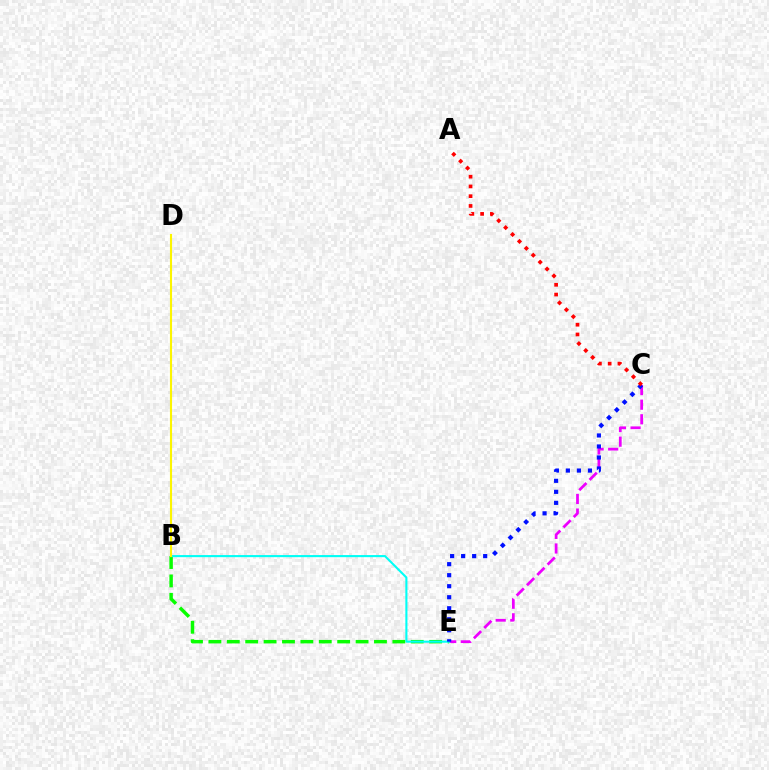{('C', 'E'): [{'color': '#ee00ff', 'line_style': 'dashed', 'thickness': 1.98}, {'color': '#0010ff', 'line_style': 'dotted', 'thickness': 2.99}], ('B', 'E'): [{'color': '#08ff00', 'line_style': 'dashed', 'thickness': 2.5}, {'color': '#00fff6', 'line_style': 'solid', 'thickness': 1.51}], ('B', 'D'): [{'color': '#fcf500', 'line_style': 'solid', 'thickness': 1.52}], ('A', 'C'): [{'color': '#ff0000', 'line_style': 'dotted', 'thickness': 2.65}]}